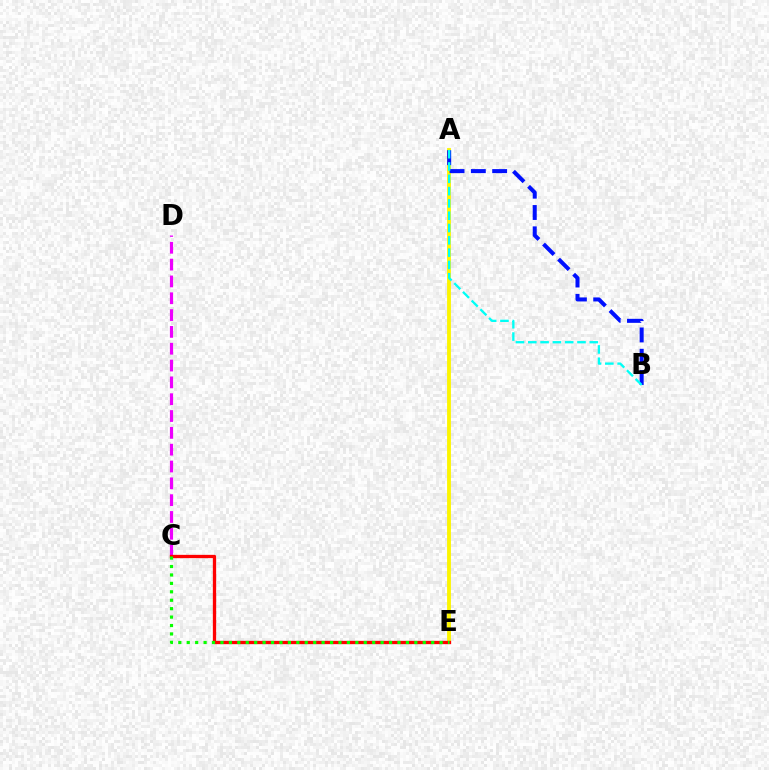{('A', 'E'): [{'color': '#fcf500', 'line_style': 'solid', 'thickness': 2.77}], ('A', 'B'): [{'color': '#0010ff', 'line_style': 'dashed', 'thickness': 2.9}, {'color': '#00fff6', 'line_style': 'dashed', 'thickness': 1.67}], ('C', 'D'): [{'color': '#ee00ff', 'line_style': 'dashed', 'thickness': 2.29}], ('C', 'E'): [{'color': '#ff0000', 'line_style': 'solid', 'thickness': 2.38}, {'color': '#08ff00', 'line_style': 'dotted', 'thickness': 2.29}]}